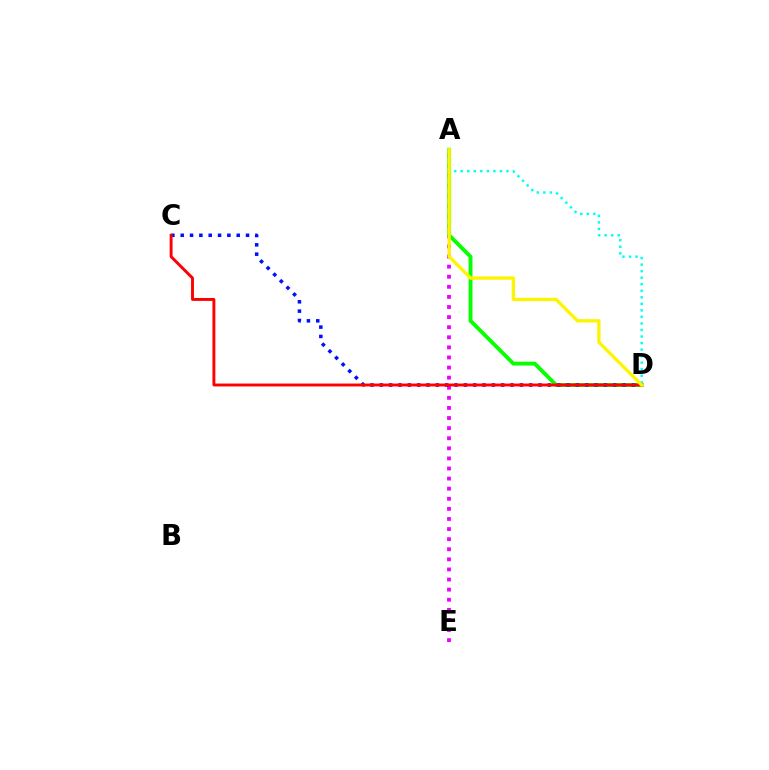{('A', 'E'): [{'color': '#ee00ff', 'line_style': 'dotted', 'thickness': 2.74}], ('A', 'D'): [{'color': '#08ff00', 'line_style': 'solid', 'thickness': 2.78}, {'color': '#00fff6', 'line_style': 'dotted', 'thickness': 1.78}, {'color': '#fcf500', 'line_style': 'solid', 'thickness': 2.39}], ('C', 'D'): [{'color': '#0010ff', 'line_style': 'dotted', 'thickness': 2.54}, {'color': '#ff0000', 'line_style': 'solid', 'thickness': 2.1}]}